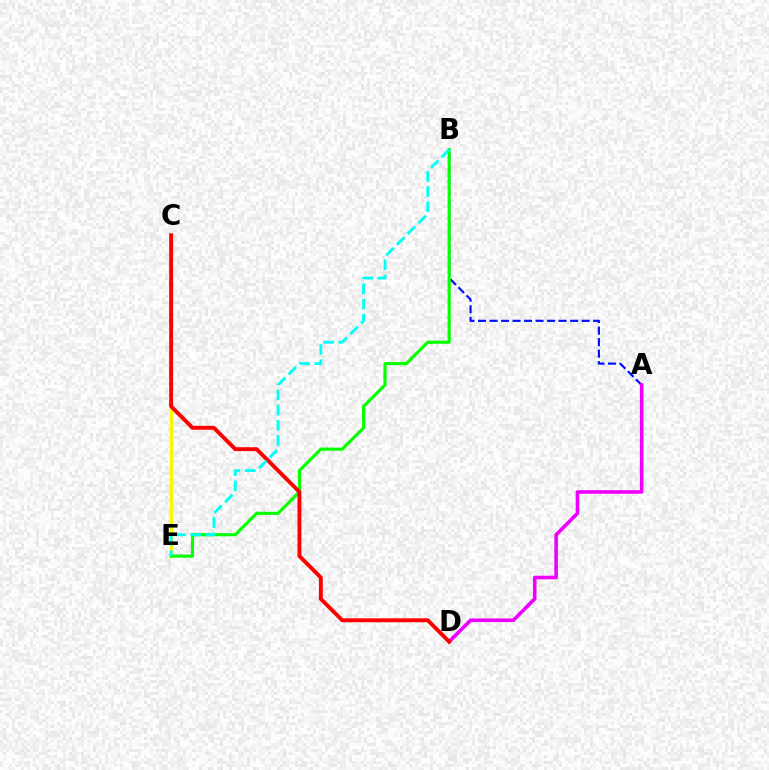{('A', 'B'): [{'color': '#0010ff', 'line_style': 'dashed', 'thickness': 1.56}], ('C', 'E'): [{'color': '#fcf500', 'line_style': 'solid', 'thickness': 2.3}], ('A', 'D'): [{'color': '#ee00ff', 'line_style': 'solid', 'thickness': 2.58}], ('B', 'E'): [{'color': '#08ff00', 'line_style': 'solid', 'thickness': 2.26}, {'color': '#00fff6', 'line_style': 'dashed', 'thickness': 2.06}], ('C', 'D'): [{'color': '#ff0000', 'line_style': 'solid', 'thickness': 2.81}]}